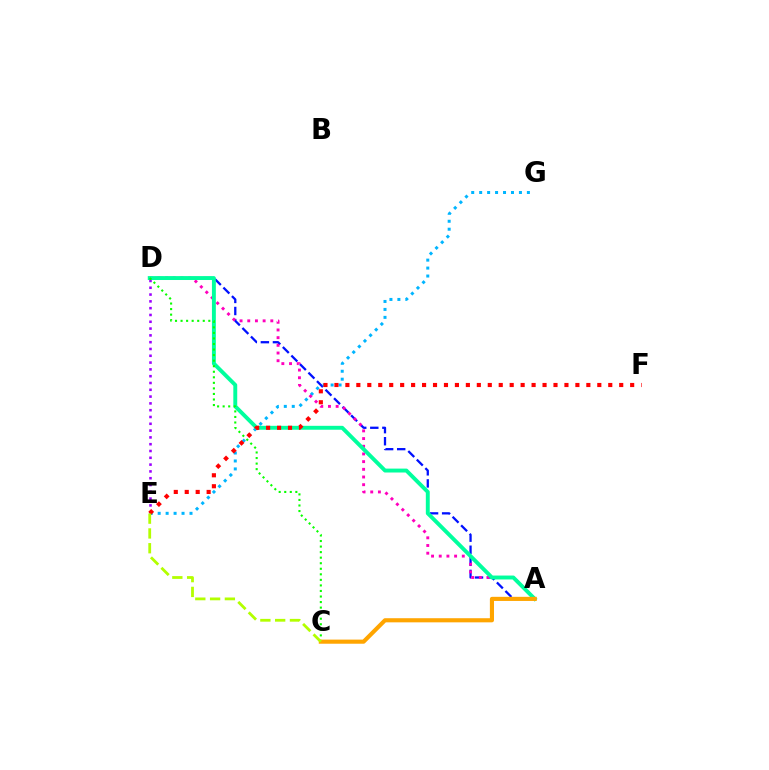{('A', 'D'): [{'color': '#0010ff', 'line_style': 'dashed', 'thickness': 1.64}, {'color': '#ff00bd', 'line_style': 'dotted', 'thickness': 2.09}, {'color': '#00ff9d', 'line_style': 'solid', 'thickness': 2.81}], ('E', 'G'): [{'color': '#00b5ff', 'line_style': 'dotted', 'thickness': 2.16}], ('D', 'E'): [{'color': '#9b00ff', 'line_style': 'dotted', 'thickness': 1.85}], ('E', 'F'): [{'color': '#ff0000', 'line_style': 'dotted', 'thickness': 2.98}], ('C', 'D'): [{'color': '#08ff00', 'line_style': 'dotted', 'thickness': 1.51}], ('A', 'C'): [{'color': '#ffa500', 'line_style': 'solid', 'thickness': 2.97}], ('C', 'E'): [{'color': '#b3ff00', 'line_style': 'dashed', 'thickness': 2.01}]}